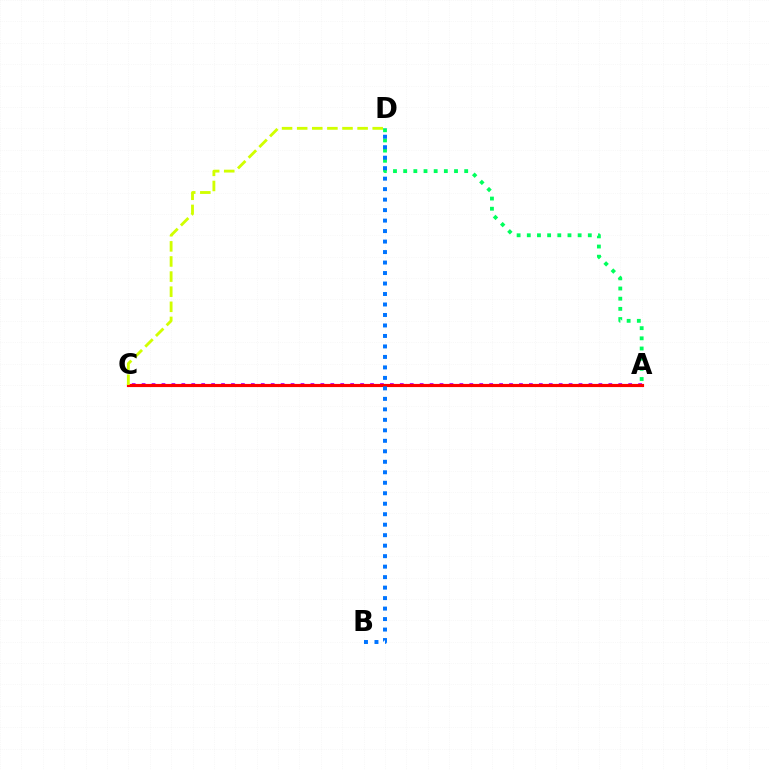{('A', 'C'): [{'color': '#b900ff', 'line_style': 'dotted', 'thickness': 2.7}, {'color': '#ff0000', 'line_style': 'solid', 'thickness': 2.27}], ('C', 'D'): [{'color': '#d1ff00', 'line_style': 'dashed', 'thickness': 2.05}], ('A', 'D'): [{'color': '#00ff5c', 'line_style': 'dotted', 'thickness': 2.76}], ('B', 'D'): [{'color': '#0074ff', 'line_style': 'dotted', 'thickness': 2.85}]}